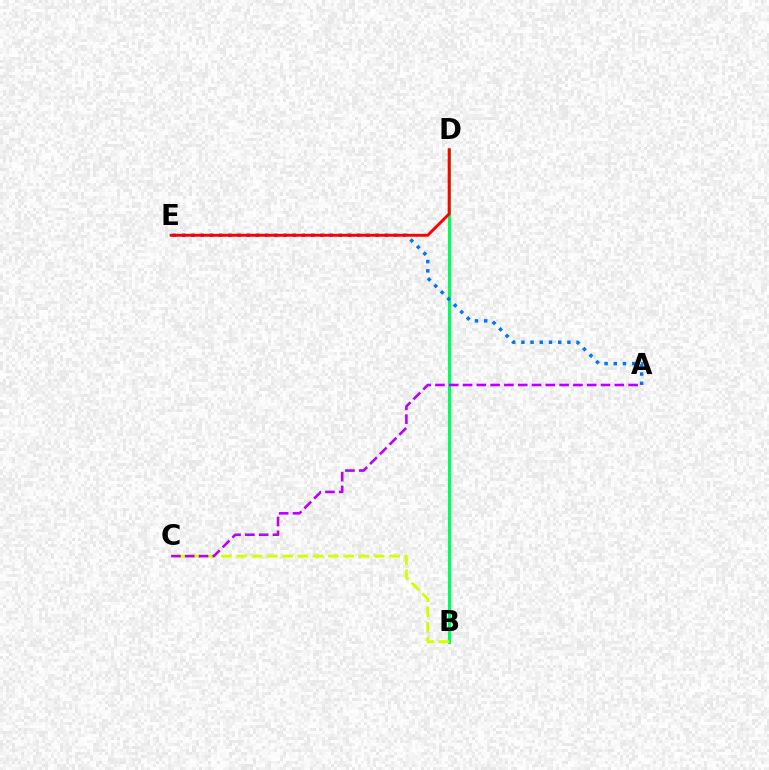{('B', 'D'): [{'color': '#00ff5c', 'line_style': 'solid', 'thickness': 2.25}], ('B', 'C'): [{'color': '#d1ff00', 'line_style': 'dashed', 'thickness': 2.08}], ('A', 'E'): [{'color': '#0074ff', 'line_style': 'dotted', 'thickness': 2.5}], ('D', 'E'): [{'color': '#ff0000', 'line_style': 'solid', 'thickness': 2.11}], ('A', 'C'): [{'color': '#b900ff', 'line_style': 'dashed', 'thickness': 1.87}]}